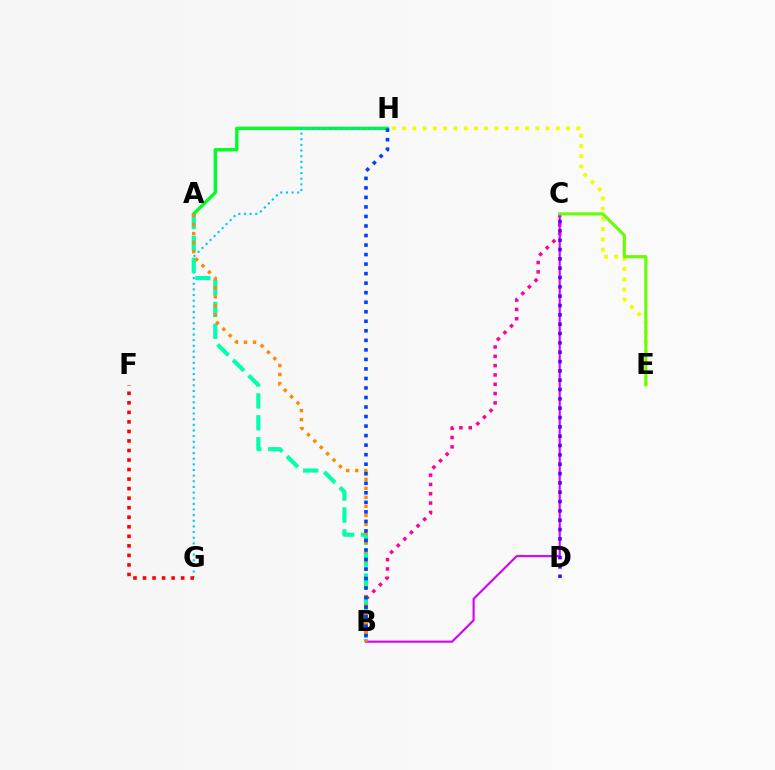{('A', 'H'): [{'color': '#00ff27', 'line_style': 'solid', 'thickness': 2.42}], ('G', 'H'): [{'color': '#00c7ff', 'line_style': 'dotted', 'thickness': 1.53}], ('A', 'B'): [{'color': '#00ffaf', 'line_style': 'dashed', 'thickness': 2.97}, {'color': '#ff8800', 'line_style': 'dotted', 'thickness': 2.45}], ('E', 'H'): [{'color': '#eeff00', 'line_style': 'dotted', 'thickness': 2.78}], ('B', 'C'): [{'color': '#ff00a0', 'line_style': 'dotted', 'thickness': 2.53}, {'color': '#d600ff', 'line_style': 'solid', 'thickness': 1.53}], ('C', 'E'): [{'color': '#66ff00', 'line_style': 'solid', 'thickness': 2.22}], ('C', 'D'): [{'color': '#4f00ff', 'line_style': 'dotted', 'thickness': 2.54}], ('F', 'G'): [{'color': '#ff0000', 'line_style': 'dotted', 'thickness': 2.59}], ('B', 'H'): [{'color': '#003fff', 'line_style': 'dotted', 'thickness': 2.59}]}